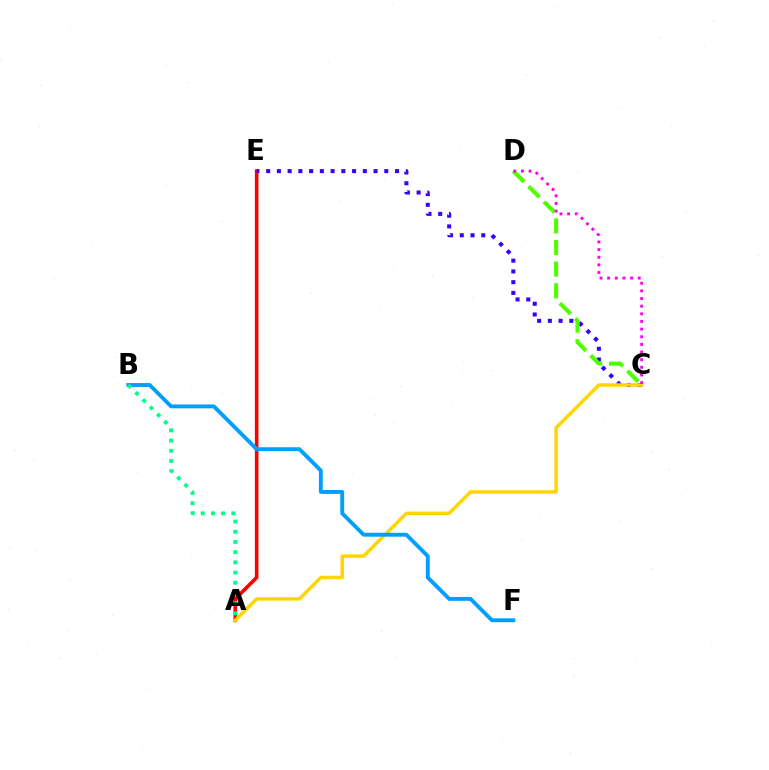{('A', 'E'): [{'color': '#ff0000', 'line_style': 'solid', 'thickness': 2.6}], ('C', 'E'): [{'color': '#3700ff', 'line_style': 'dotted', 'thickness': 2.92}], ('A', 'C'): [{'color': '#ffd500', 'line_style': 'solid', 'thickness': 2.51}], ('B', 'F'): [{'color': '#009eff', 'line_style': 'solid', 'thickness': 2.79}], ('C', 'D'): [{'color': '#4fff00', 'line_style': 'dashed', 'thickness': 2.94}, {'color': '#ff00ed', 'line_style': 'dotted', 'thickness': 2.08}], ('A', 'B'): [{'color': '#00ff86', 'line_style': 'dotted', 'thickness': 2.77}]}